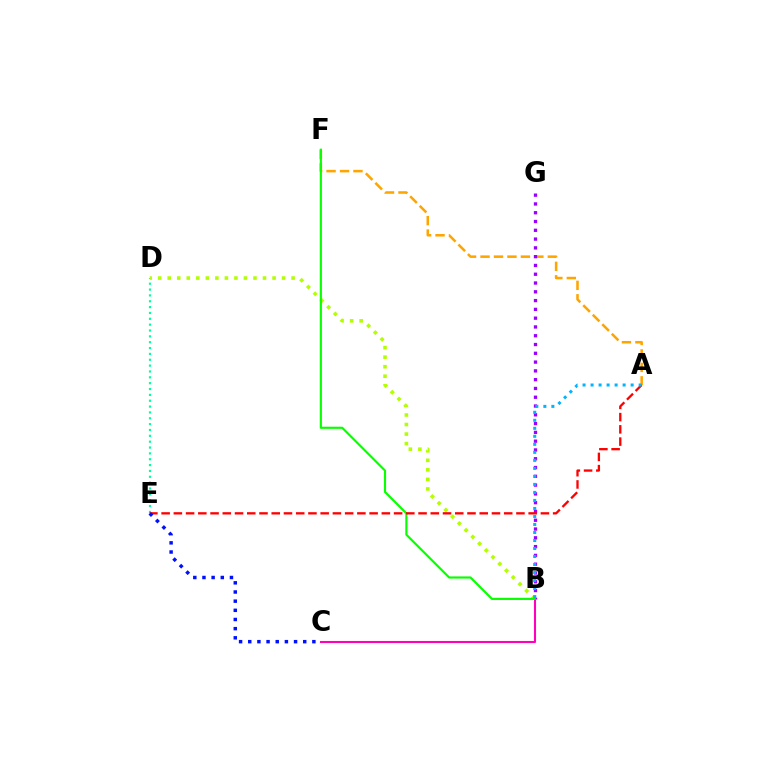{('B', 'C'): [{'color': '#ff00bd', 'line_style': 'solid', 'thickness': 1.5}], ('D', 'E'): [{'color': '#00ff9d', 'line_style': 'dotted', 'thickness': 1.59}], ('B', 'D'): [{'color': '#b3ff00', 'line_style': 'dotted', 'thickness': 2.59}], ('A', 'F'): [{'color': '#ffa500', 'line_style': 'dashed', 'thickness': 1.83}], ('B', 'G'): [{'color': '#9b00ff', 'line_style': 'dotted', 'thickness': 2.39}], ('B', 'F'): [{'color': '#08ff00', 'line_style': 'solid', 'thickness': 1.55}], ('A', 'E'): [{'color': '#ff0000', 'line_style': 'dashed', 'thickness': 1.66}], ('A', 'B'): [{'color': '#00b5ff', 'line_style': 'dotted', 'thickness': 2.18}], ('C', 'E'): [{'color': '#0010ff', 'line_style': 'dotted', 'thickness': 2.49}]}